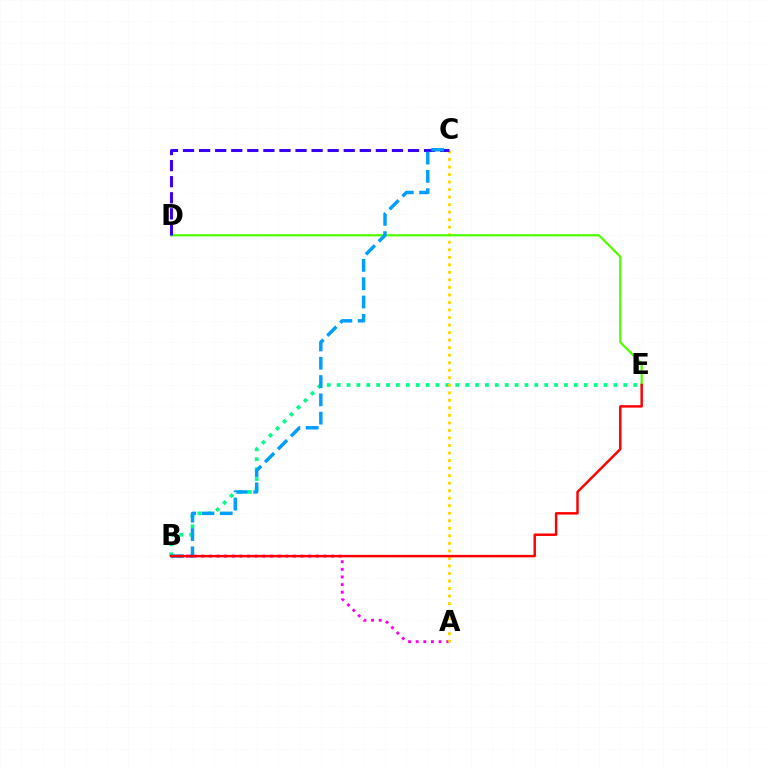{('A', 'B'): [{'color': '#ff00ed', 'line_style': 'dotted', 'thickness': 2.08}], ('B', 'E'): [{'color': '#00ff86', 'line_style': 'dotted', 'thickness': 2.69}, {'color': '#ff0000', 'line_style': 'solid', 'thickness': 1.78}], ('A', 'C'): [{'color': '#ffd500', 'line_style': 'dotted', 'thickness': 2.05}], ('D', 'E'): [{'color': '#4fff00', 'line_style': 'solid', 'thickness': 1.62}], ('C', 'D'): [{'color': '#3700ff', 'line_style': 'dashed', 'thickness': 2.18}], ('B', 'C'): [{'color': '#009eff', 'line_style': 'dashed', 'thickness': 2.49}]}